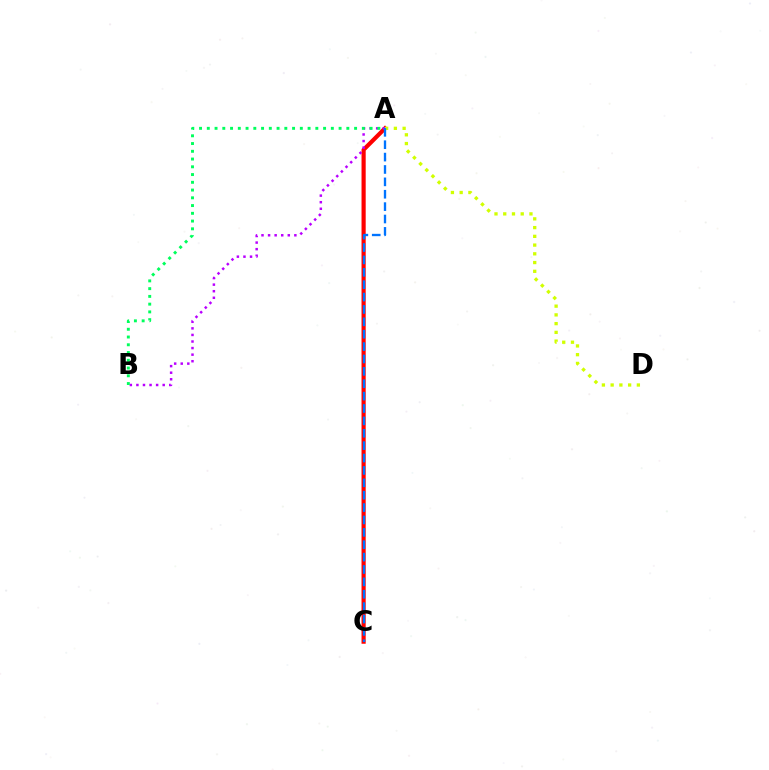{('A', 'C'): [{'color': '#ff0000', 'line_style': 'solid', 'thickness': 3.0}, {'color': '#0074ff', 'line_style': 'dashed', 'thickness': 1.68}], ('A', 'D'): [{'color': '#d1ff00', 'line_style': 'dotted', 'thickness': 2.37}], ('A', 'B'): [{'color': '#b900ff', 'line_style': 'dotted', 'thickness': 1.79}, {'color': '#00ff5c', 'line_style': 'dotted', 'thickness': 2.11}]}